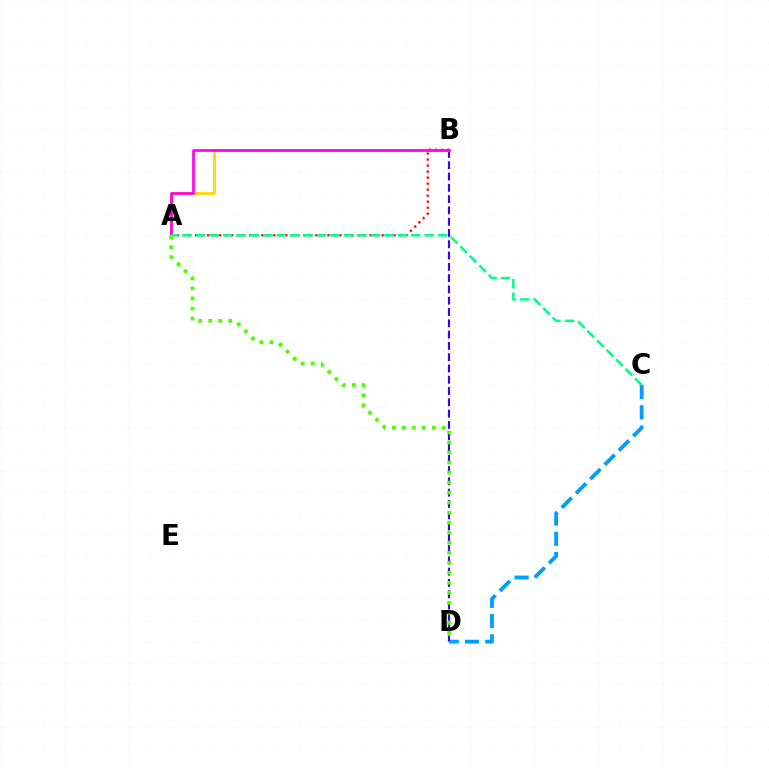{('A', 'B'): [{'color': '#ff0000', 'line_style': 'dotted', 'thickness': 1.64}, {'color': '#ffd500', 'line_style': 'solid', 'thickness': 1.98}, {'color': '#ff00ed', 'line_style': 'solid', 'thickness': 1.93}], ('C', 'D'): [{'color': '#009eff', 'line_style': 'dashed', 'thickness': 2.75}], ('B', 'D'): [{'color': '#3700ff', 'line_style': 'dashed', 'thickness': 1.53}], ('A', 'C'): [{'color': '#00ff86', 'line_style': 'dashed', 'thickness': 1.83}], ('A', 'D'): [{'color': '#4fff00', 'line_style': 'dotted', 'thickness': 2.72}]}